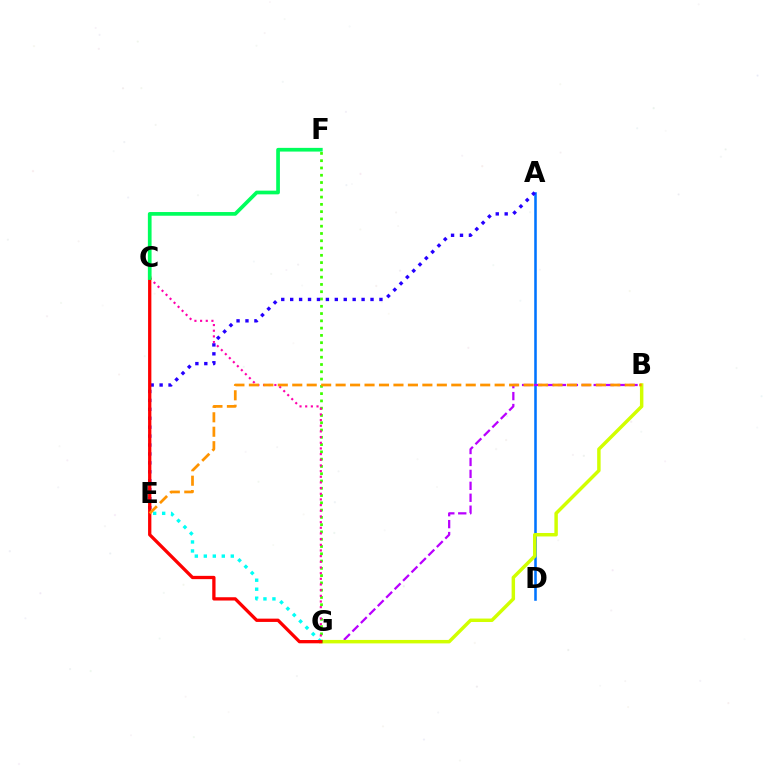{('A', 'D'): [{'color': '#0074ff', 'line_style': 'solid', 'thickness': 1.85}], ('B', 'G'): [{'color': '#b900ff', 'line_style': 'dashed', 'thickness': 1.62}, {'color': '#d1ff00', 'line_style': 'solid', 'thickness': 2.49}], ('F', 'G'): [{'color': '#3dff00', 'line_style': 'dotted', 'thickness': 1.98}], ('A', 'E'): [{'color': '#2500ff', 'line_style': 'dotted', 'thickness': 2.43}], ('E', 'G'): [{'color': '#00fff6', 'line_style': 'dotted', 'thickness': 2.44}], ('C', 'G'): [{'color': '#ff00ac', 'line_style': 'dotted', 'thickness': 1.54}, {'color': '#ff0000', 'line_style': 'solid', 'thickness': 2.37}], ('B', 'E'): [{'color': '#ff9400', 'line_style': 'dashed', 'thickness': 1.96}], ('C', 'F'): [{'color': '#00ff5c', 'line_style': 'solid', 'thickness': 2.67}]}